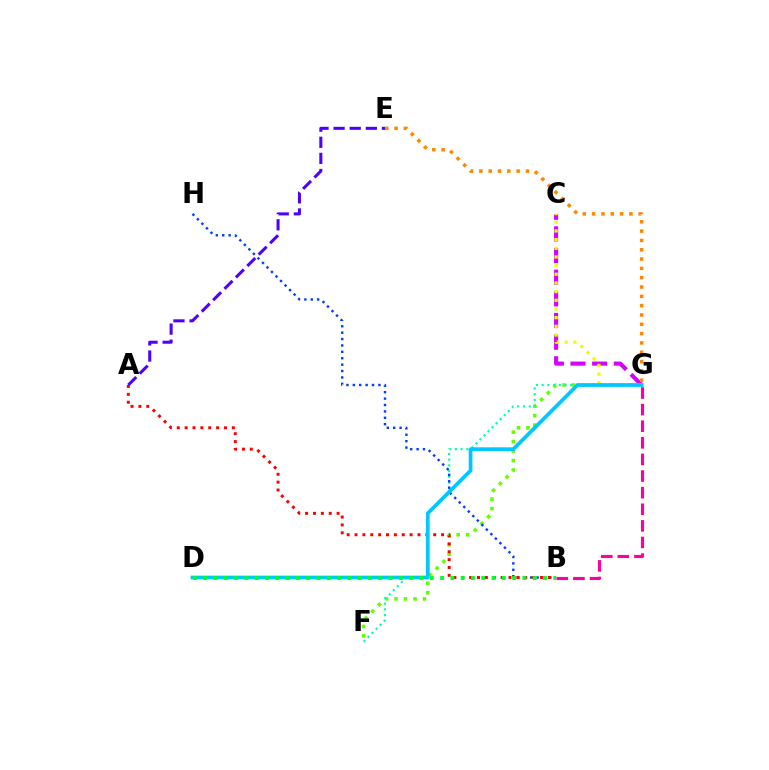{('C', 'G'): [{'color': '#d600ff', 'line_style': 'dashed', 'thickness': 2.94}, {'color': '#eeff00', 'line_style': 'dotted', 'thickness': 2.36}], ('F', 'G'): [{'color': '#66ff00', 'line_style': 'dotted', 'thickness': 2.58}, {'color': '#00ffaf', 'line_style': 'dotted', 'thickness': 1.55}], ('B', 'H'): [{'color': '#003fff', 'line_style': 'dotted', 'thickness': 1.74}], ('A', 'B'): [{'color': '#ff0000', 'line_style': 'dotted', 'thickness': 2.14}], ('D', 'G'): [{'color': '#00c7ff', 'line_style': 'solid', 'thickness': 2.68}], ('B', 'G'): [{'color': '#ff00a0', 'line_style': 'dashed', 'thickness': 2.26}], ('E', 'G'): [{'color': '#ff8800', 'line_style': 'dotted', 'thickness': 2.53}], ('A', 'E'): [{'color': '#4f00ff', 'line_style': 'dashed', 'thickness': 2.19}], ('B', 'D'): [{'color': '#00ff27', 'line_style': 'dotted', 'thickness': 2.8}]}